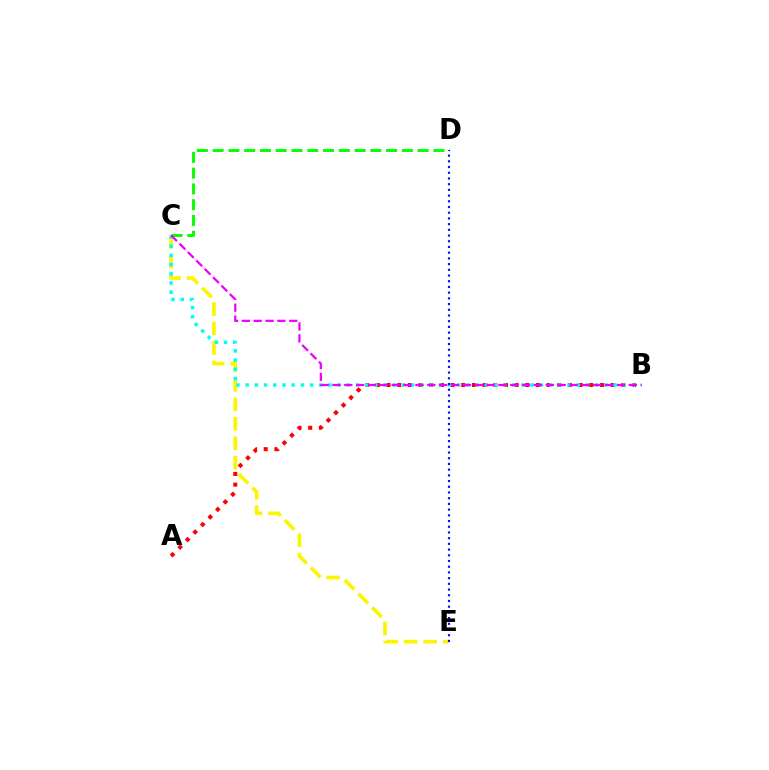{('C', 'E'): [{'color': '#fcf500', 'line_style': 'dashed', 'thickness': 2.64}], ('A', 'B'): [{'color': '#ff0000', 'line_style': 'dotted', 'thickness': 2.9}], ('B', 'C'): [{'color': '#00fff6', 'line_style': 'dotted', 'thickness': 2.5}, {'color': '#ee00ff', 'line_style': 'dashed', 'thickness': 1.61}], ('C', 'D'): [{'color': '#08ff00', 'line_style': 'dashed', 'thickness': 2.14}], ('D', 'E'): [{'color': '#0010ff', 'line_style': 'dotted', 'thickness': 1.55}]}